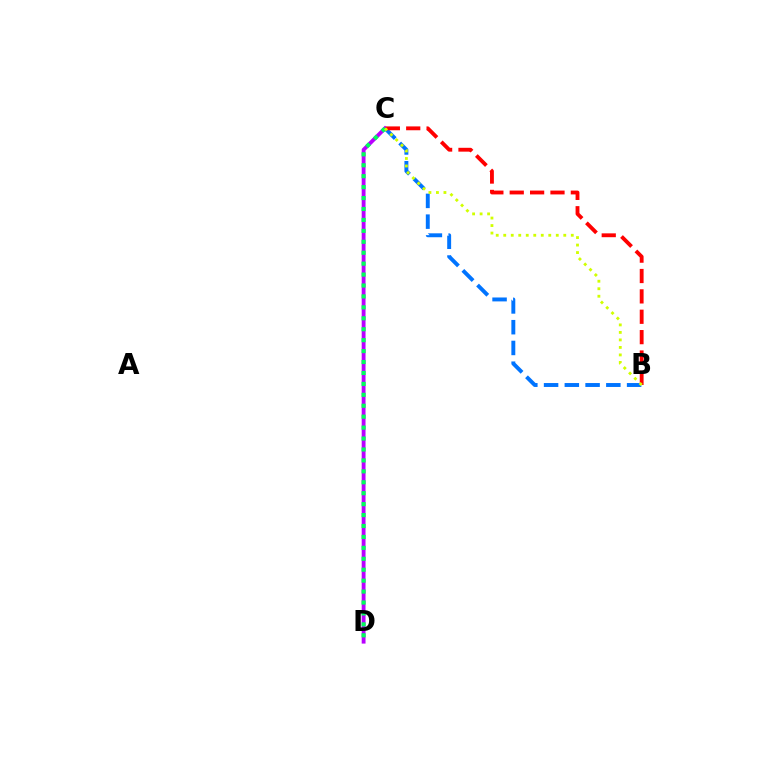{('C', 'D'): [{'color': '#b900ff', 'line_style': 'solid', 'thickness': 2.76}, {'color': '#00ff5c', 'line_style': 'dotted', 'thickness': 2.97}], ('B', 'C'): [{'color': '#0074ff', 'line_style': 'dashed', 'thickness': 2.82}, {'color': '#ff0000', 'line_style': 'dashed', 'thickness': 2.77}, {'color': '#d1ff00', 'line_style': 'dotted', 'thickness': 2.04}]}